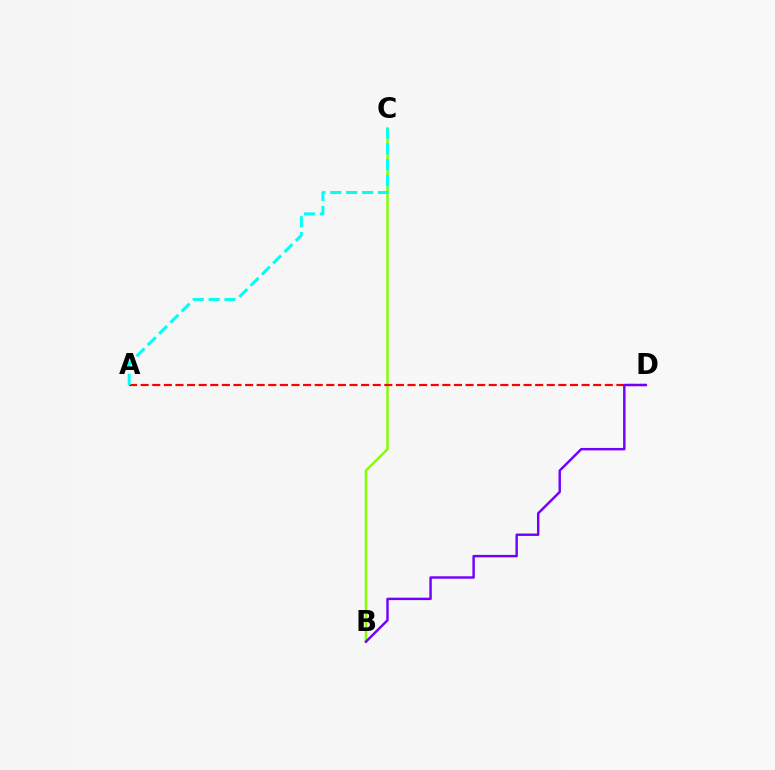{('B', 'C'): [{'color': '#84ff00', 'line_style': 'solid', 'thickness': 1.79}], ('A', 'D'): [{'color': '#ff0000', 'line_style': 'dashed', 'thickness': 1.58}], ('A', 'C'): [{'color': '#00fff6', 'line_style': 'dashed', 'thickness': 2.16}], ('B', 'D'): [{'color': '#7200ff', 'line_style': 'solid', 'thickness': 1.75}]}